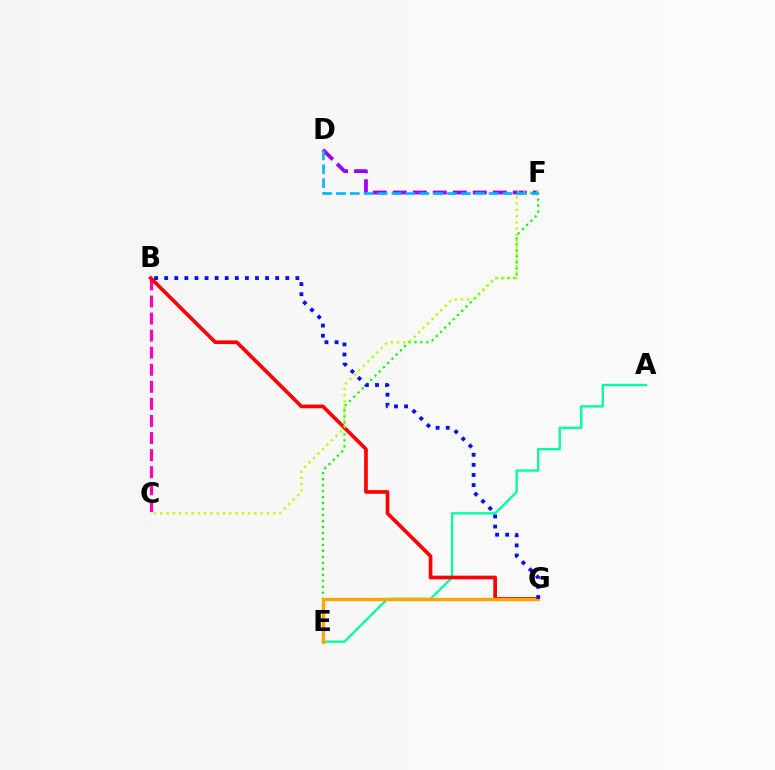{('A', 'E'): [{'color': '#00ff9d', 'line_style': 'solid', 'thickness': 1.69}], ('E', 'F'): [{'color': '#08ff00', 'line_style': 'dotted', 'thickness': 1.62}], ('B', 'C'): [{'color': '#ff00bd', 'line_style': 'dashed', 'thickness': 2.32}], ('D', 'F'): [{'color': '#9b00ff', 'line_style': 'dashed', 'thickness': 2.72}, {'color': '#00b5ff', 'line_style': 'dashed', 'thickness': 1.89}], ('B', 'G'): [{'color': '#ff0000', 'line_style': 'solid', 'thickness': 2.64}, {'color': '#0010ff', 'line_style': 'dotted', 'thickness': 2.74}], ('E', 'G'): [{'color': '#ffa500', 'line_style': 'solid', 'thickness': 2.42}], ('C', 'F'): [{'color': '#b3ff00', 'line_style': 'dotted', 'thickness': 1.7}]}